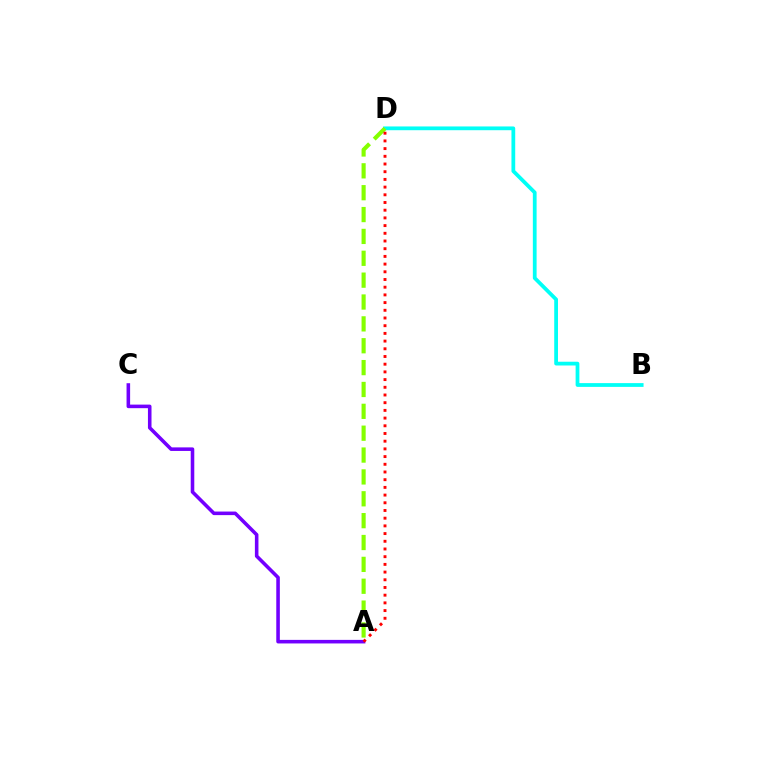{('A', 'C'): [{'color': '#7200ff', 'line_style': 'solid', 'thickness': 2.57}], ('B', 'D'): [{'color': '#00fff6', 'line_style': 'solid', 'thickness': 2.71}], ('A', 'D'): [{'color': '#84ff00', 'line_style': 'dashed', 'thickness': 2.97}, {'color': '#ff0000', 'line_style': 'dotted', 'thickness': 2.09}]}